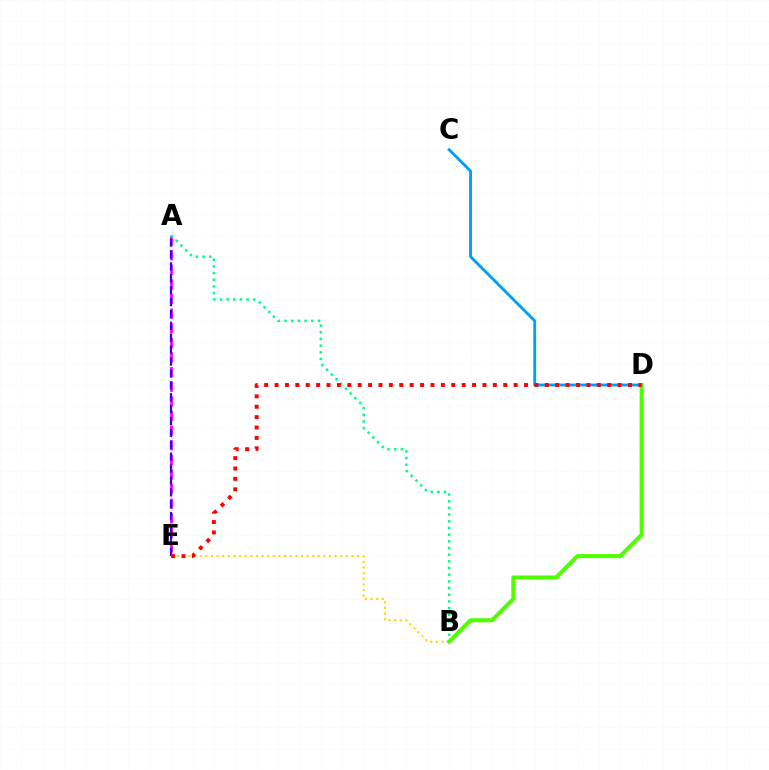{('A', 'E'): [{'color': '#ff00ed', 'line_style': 'dashed', 'thickness': 1.99}, {'color': '#3700ff', 'line_style': 'dashed', 'thickness': 1.62}], ('C', 'D'): [{'color': '#009eff', 'line_style': 'solid', 'thickness': 2.06}], ('A', 'B'): [{'color': '#00ff86', 'line_style': 'dotted', 'thickness': 1.81}], ('B', 'E'): [{'color': '#ffd500', 'line_style': 'dotted', 'thickness': 1.53}], ('B', 'D'): [{'color': '#4fff00', 'line_style': 'solid', 'thickness': 2.92}], ('D', 'E'): [{'color': '#ff0000', 'line_style': 'dotted', 'thickness': 2.82}]}